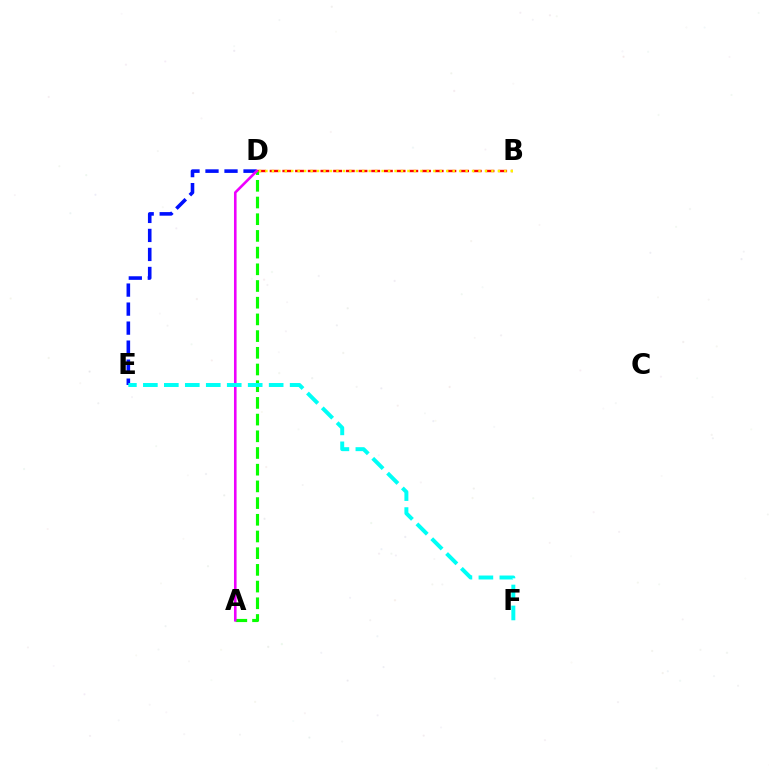{('D', 'E'): [{'color': '#0010ff', 'line_style': 'dashed', 'thickness': 2.58}], ('B', 'D'): [{'color': '#ff0000', 'line_style': 'dashed', 'thickness': 1.72}, {'color': '#fcf500', 'line_style': 'dotted', 'thickness': 1.75}], ('A', 'D'): [{'color': '#08ff00', 'line_style': 'dashed', 'thickness': 2.27}, {'color': '#ee00ff', 'line_style': 'solid', 'thickness': 1.87}], ('E', 'F'): [{'color': '#00fff6', 'line_style': 'dashed', 'thickness': 2.85}]}